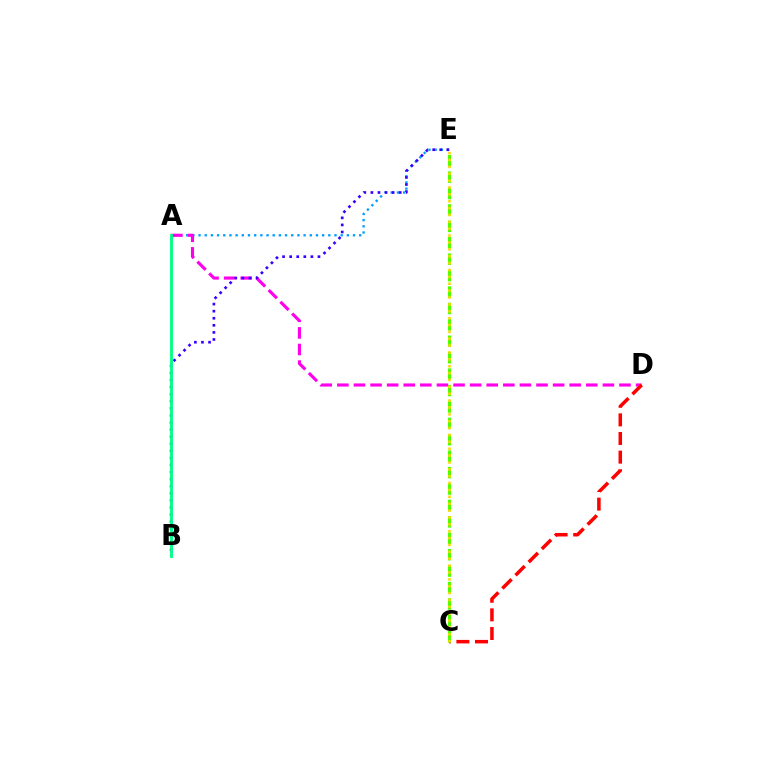{('A', 'E'): [{'color': '#009eff', 'line_style': 'dotted', 'thickness': 1.68}], ('A', 'D'): [{'color': '#ff00ed', 'line_style': 'dashed', 'thickness': 2.25}], ('B', 'E'): [{'color': '#3700ff', 'line_style': 'dotted', 'thickness': 1.92}], ('A', 'B'): [{'color': '#00ff86', 'line_style': 'solid', 'thickness': 2.07}], ('C', 'D'): [{'color': '#ff0000', 'line_style': 'dashed', 'thickness': 2.53}], ('C', 'E'): [{'color': '#4fff00', 'line_style': 'dashed', 'thickness': 2.23}, {'color': '#ffd500', 'line_style': 'dotted', 'thickness': 1.87}]}